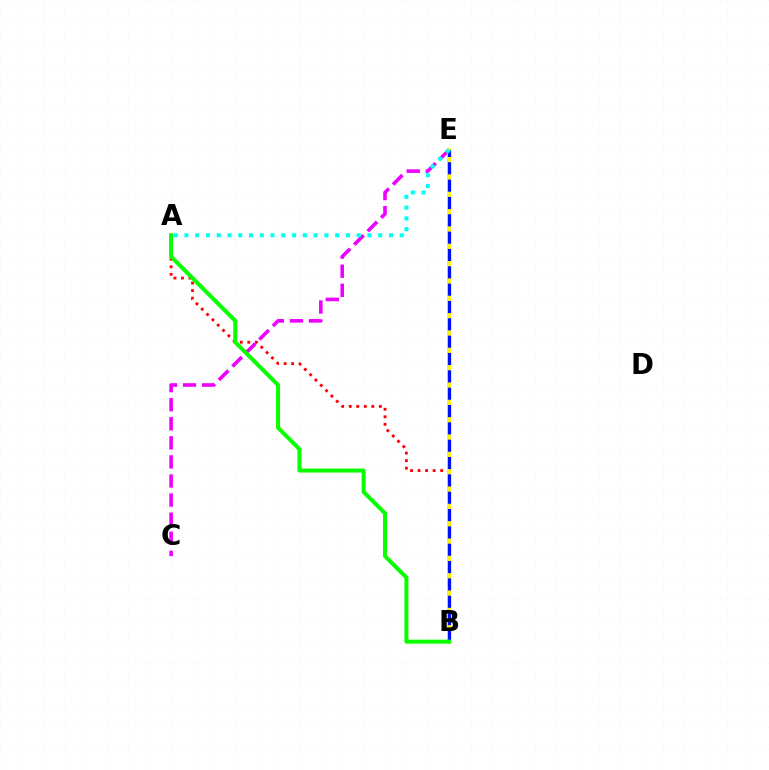{('C', 'E'): [{'color': '#ee00ff', 'line_style': 'dashed', 'thickness': 2.59}], ('A', 'B'): [{'color': '#ff0000', 'line_style': 'dotted', 'thickness': 2.05}, {'color': '#08ff00', 'line_style': 'solid', 'thickness': 2.88}], ('B', 'E'): [{'color': '#fcf500', 'line_style': 'solid', 'thickness': 2.75}, {'color': '#0010ff', 'line_style': 'dashed', 'thickness': 2.36}], ('A', 'E'): [{'color': '#00fff6', 'line_style': 'dotted', 'thickness': 2.92}]}